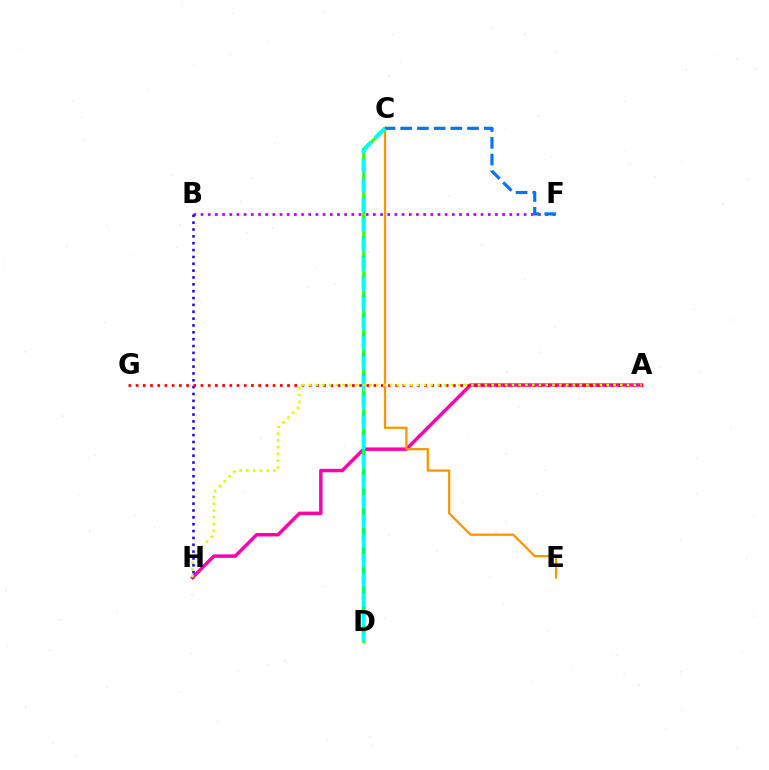{('A', 'H'): [{'color': '#ff00ac', 'line_style': 'solid', 'thickness': 2.49}, {'color': '#d1ff00', 'line_style': 'dotted', 'thickness': 1.84}], ('C', 'D'): [{'color': '#3dff00', 'line_style': 'solid', 'thickness': 2.12}, {'color': '#00ff5c', 'line_style': 'dashed', 'thickness': 2.64}, {'color': '#00fff6', 'line_style': 'dashed', 'thickness': 2.68}], ('B', 'F'): [{'color': '#b900ff', 'line_style': 'dotted', 'thickness': 1.95}], ('C', 'E'): [{'color': '#ff9400', 'line_style': 'solid', 'thickness': 1.62}], ('B', 'H'): [{'color': '#2500ff', 'line_style': 'dotted', 'thickness': 1.86}], ('A', 'G'): [{'color': '#ff0000', 'line_style': 'dotted', 'thickness': 1.96}], ('C', 'F'): [{'color': '#0074ff', 'line_style': 'dashed', 'thickness': 2.27}]}